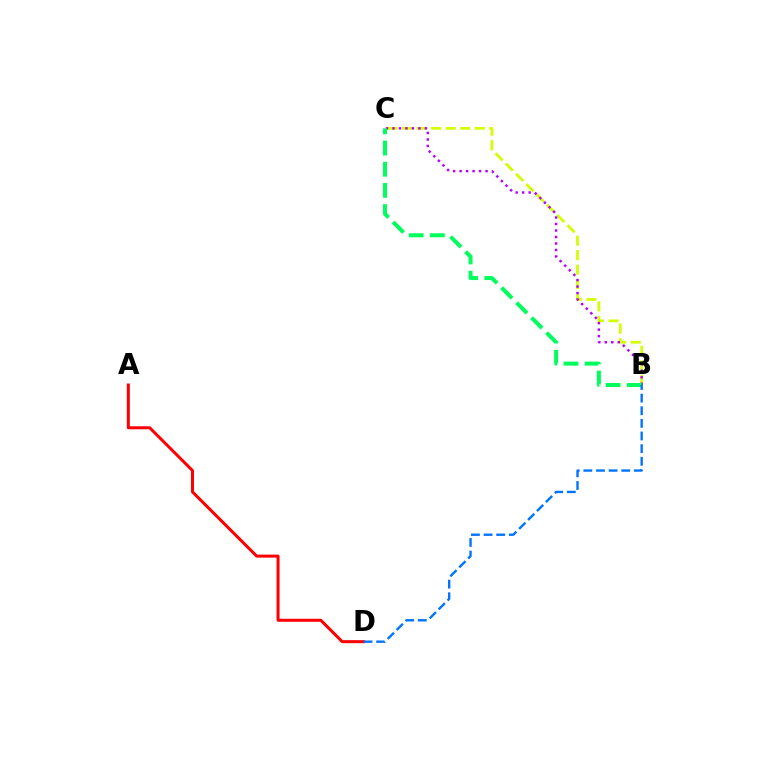{('B', 'C'): [{'color': '#d1ff00', 'line_style': 'dashed', 'thickness': 1.97}, {'color': '#b900ff', 'line_style': 'dotted', 'thickness': 1.76}, {'color': '#00ff5c', 'line_style': 'dashed', 'thickness': 2.88}], ('A', 'D'): [{'color': '#ff0000', 'line_style': 'solid', 'thickness': 2.17}], ('B', 'D'): [{'color': '#0074ff', 'line_style': 'dashed', 'thickness': 1.72}]}